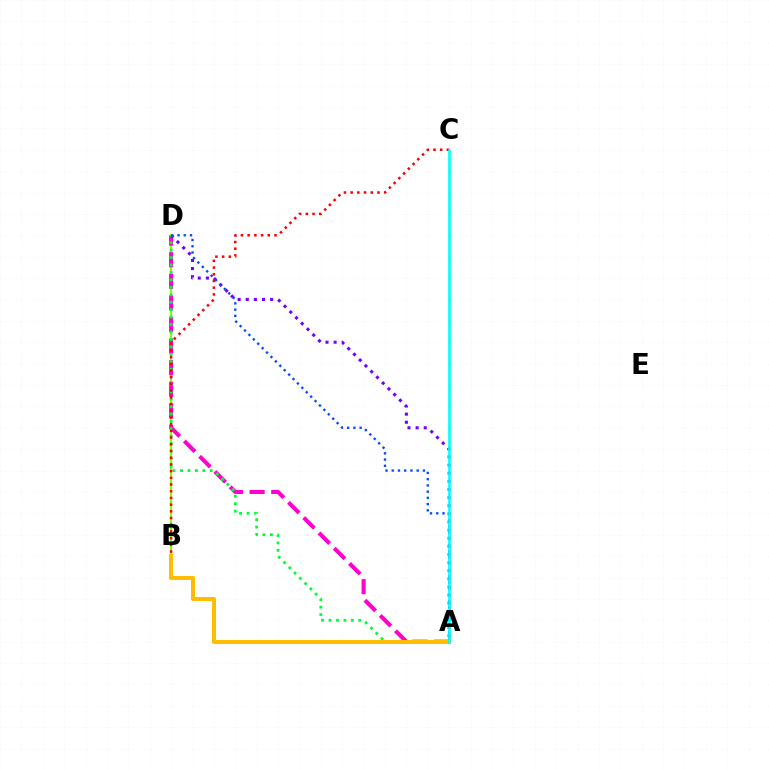{('B', 'D'): [{'color': '#84ff00', 'line_style': 'solid', 'thickness': 1.52}], ('A', 'D'): [{'color': '#ff00cf', 'line_style': 'dashed', 'thickness': 2.93}, {'color': '#7200ff', 'line_style': 'dotted', 'thickness': 2.21}, {'color': '#00ff39', 'line_style': 'dotted', 'thickness': 2.02}, {'color': '#004bff', 'line_style': 'dotted', 'thickness': 1.69}], ('A', 'B'): [{'color': '#ffbd00', 'line_style': 'solid', 'thickness': 2.9}], ('B', 'C'): [{'color': '#ff0000', 'line_style': 'dotted', 'thickness': 1.82}], ('A', 'C'): [{'color': '#00fff6', 'line_style': 'solid', 'thickness': 1.9}]}